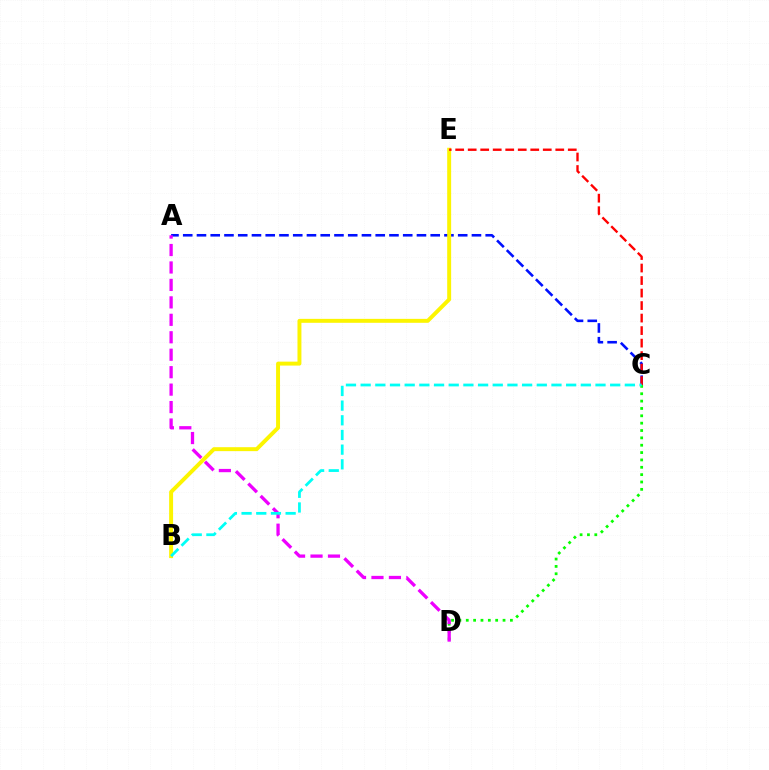{('C', 'D'): [{'color': '#08ff00', 'line_style': 'dotted', 'thickness': 2.0}], ('A', 'C'): [{'color': '#0010ff', 'line_style': 'dashed', 'thickness': 1.87}], ('B', 'E'): [{'color': '#fcf500', 'line_style': 'solid', 'thickness': 2.84}], ('C', 'E'): [{'color': '#ff0000', 'line_style': 'dashed', 'thickness': 1.7}], ('A', 'D'): [{'color': '#ee00ff', 'line_style': 'dashed', 'thickness': 2.37}], ('B', 'C'): [{'color': '#00fff6', 'line_style': 'dashed', 'thickness': 1.99}]}